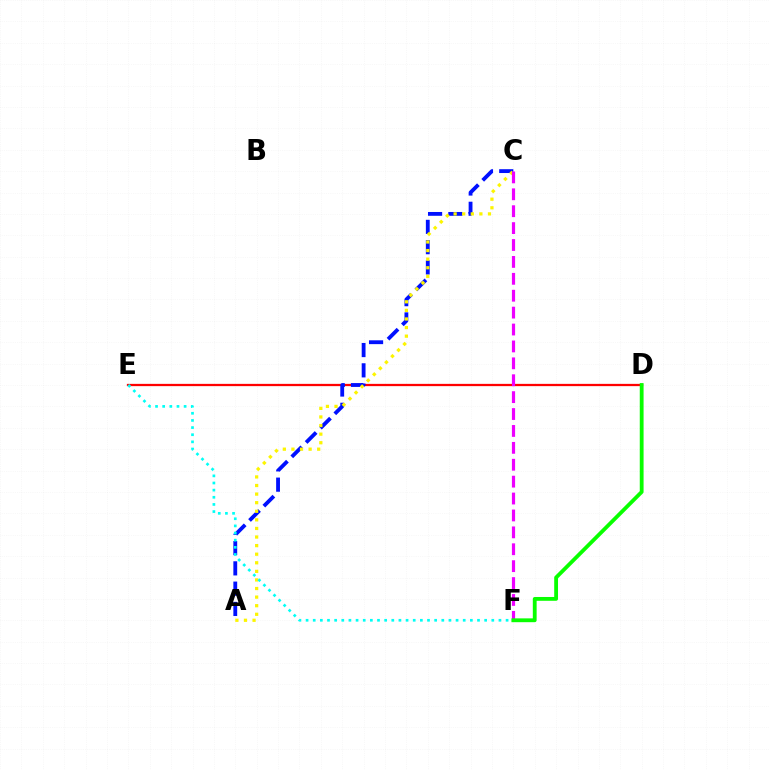{('D', 'E'): [{'color': '#ff0000', 'line_style': 'solid', 'thickness': 1.63}], ('A', 'C'): [{'color': '#0010ff', 'line_style': 'dashed', 'thickness': 2.76}, {'color': '#fcf500', 'line_style': 'dotted', 'thickness': 2.33}], ('E', 'F'): [{'color': '#00fff6', 'line_style': 'dotted', 'thickness': 1.94}], ('C', 'F'): [{'color': '#ee00ff', 'line_style': 'dashed', 'thickness': 2.3}], ('D', 'F'): [{'color': '#08ff00', 'line_style': 'solid', 'thickness': 2.75}]}